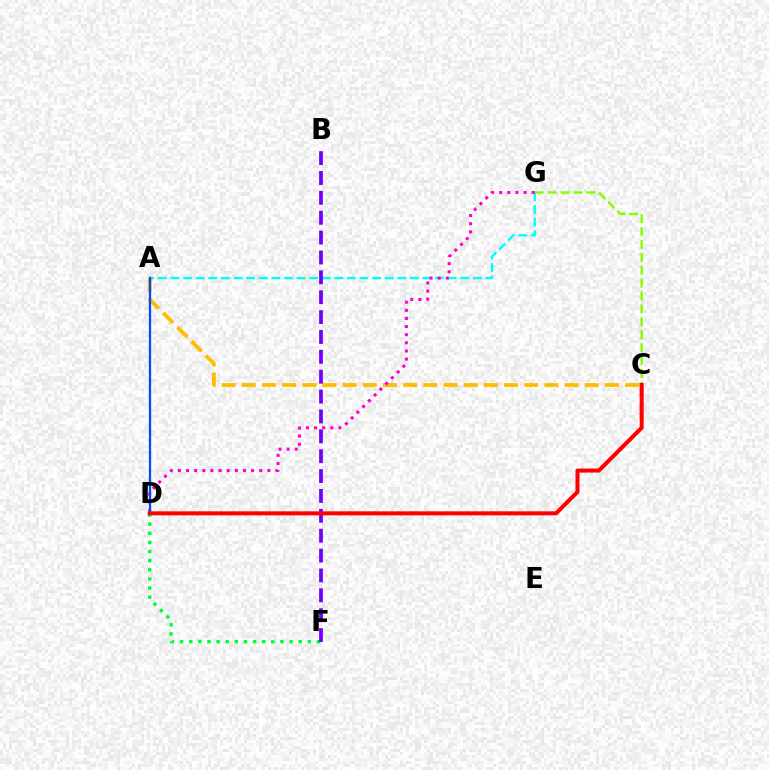{('C', 'G'): [{'color': '#84ff00', 'line_style': 'dashed', 'thickness': 1.75}], ('D', 'F'): [{'color': '#00ff39', 'line_style': 'dotted', 'thickness': 2.48}], ('A', 'G'): [{'color': '#00fff6', 'line_style': 'dashed', 'thickness': 1.71}], ('A', 'C'): [{'color': '#ffbd00', 'line_style': 'dashed', 'thickness': 2.74}], ('D', 'G'): [{'color': '#ff00cf', 'line_style': 'dotted', 'thickness': 2.21}], ('A', 'D'): [{'color': '#004bff', 'line_style': 'solid', 'thickness': 1.65}], ('B', 'F'): [{'color': '#7200ff', 'line_style': 'dashed', 'thickness': 2.7}], ('C', 'D'): [{'color': '#ff0000', 'line_style': 'solid', 'thickness': 2.89}]}